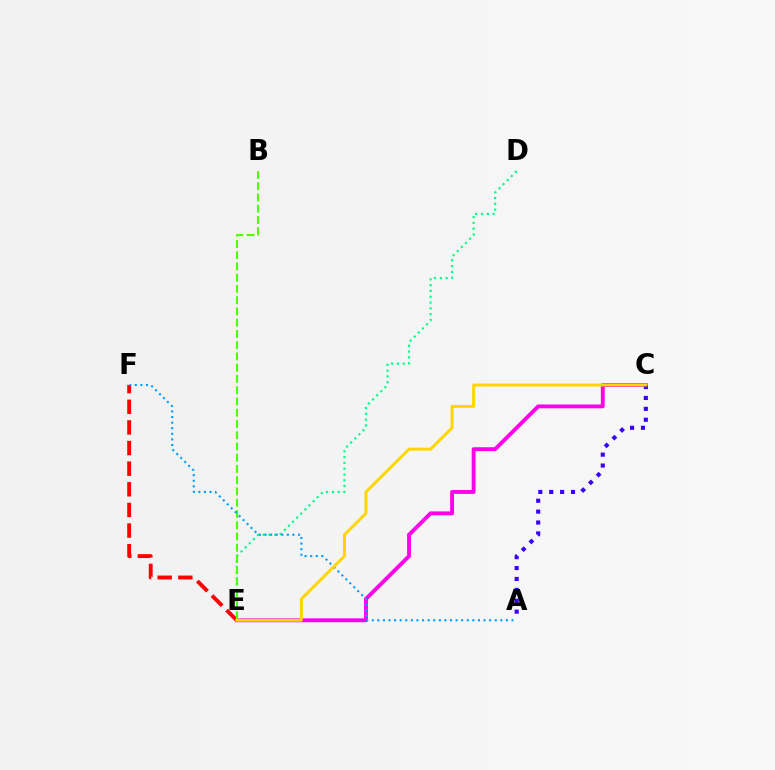{('C', 'E'): [{'color': '#ff00ed', 'line_style': 'solid', 'thickness': 2.79}, {'color': '#ffd500', 'line_style': 'solid', 'thickness': 2.11}], ('D', 'E'): [{'color': '#00ff86', 'line_style': 'dotted', 'thickness': 1.58}], ('A', 'C'): [{'color': '#3700ff', 'line_style': 'dotted', 'thickness': 2.96}], ('E', 'F'): [{'color': '#ff0000', 'line_style': 'dashed', 'thickness': 2.8}], ('B', 'E'): [{'color': '#4fff00', 'line_style': 'dashed', 'thickness': 1.53}], ('A', 'F'): [{'color': '#009eff', 'line_style': 'dotted', 'thickness': 1.52}]}